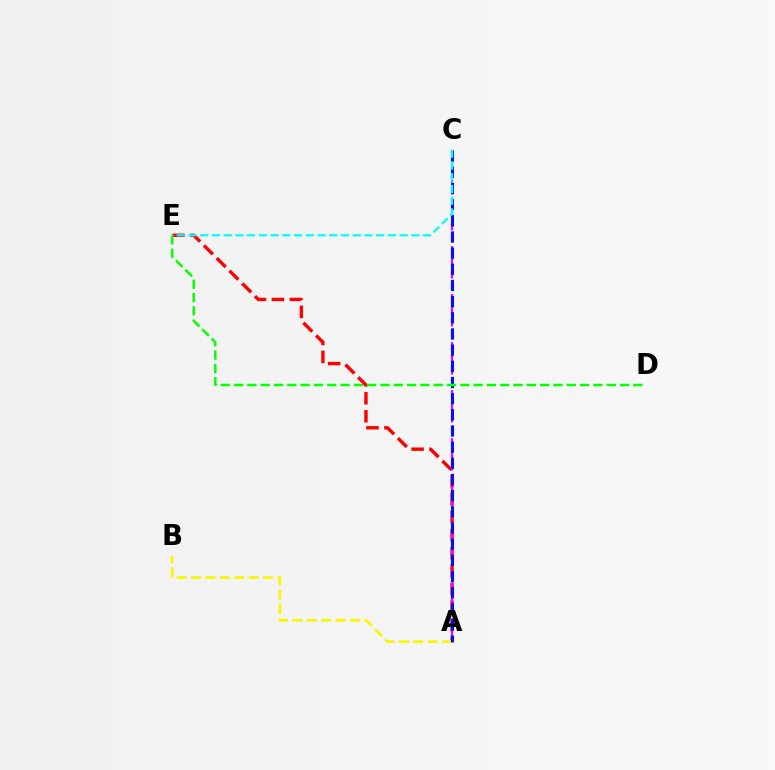{('A', 'E'): [{'color': '#ff0000', 'line_style': 'dashed', 'thickness': 2.44}], ('A', 'C'): [{'color': '#ee00ff', 'line_style': 'dashed', 'thickness': 1.63}, {'color': '#0010ff', 'line_style': 'dashed', 'thickness': 2.2}], ('A', 'B'): [{'color': '#fcf500', 'line_style': 'dashed', 'thickness': 1.96}], ('D', 'E'): [{'color': '#08ff00', 'line_style': 'dashed', 'thickness': 1.81}], ('C', 'E'): [{'color': '#00fff6', 'line_style': 'dashed', 'thickness': 1.59}]}